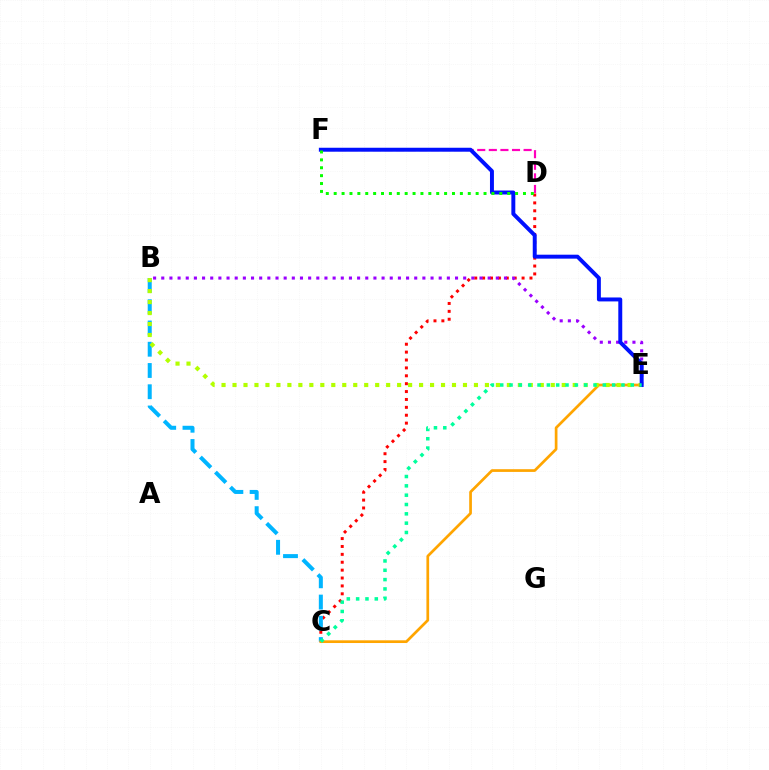{('D', 'F'): [{'color': '#ff00bd', 'line_style': 'dashed', 'thickness': 1.57}, {'color': '#08ff00', 'line_style': 'dotted', 'thickness': 2.14}], ('C', 'D'): [{'color': '#ff0000', 'line_style': 'dotted', 'thickness': 2.14}], ('B', 'C'): [{'color': '#00b5ff', 'line_style': 'dashed', 'thickness': 2.89}], ('B', 'E'): [{'color': '#9b00ff', 'line_style': 'dotted', 'thickness': 2.22}, {'color': '#b3ff00', 'line_style': 'dotted', 'thickness': 2.98}], ('C', 'E'): [{'color': '#ffa500', 'line_style': 'solid', 'thickness': 1.95}, {'color': '#00ff9d', 'line_style': 'dotted', 'thickness': 2.53}], ('E', 'F'): [{'color': '#0010ff', 'line_style': 'solid', 'thickness': 2.84}]}